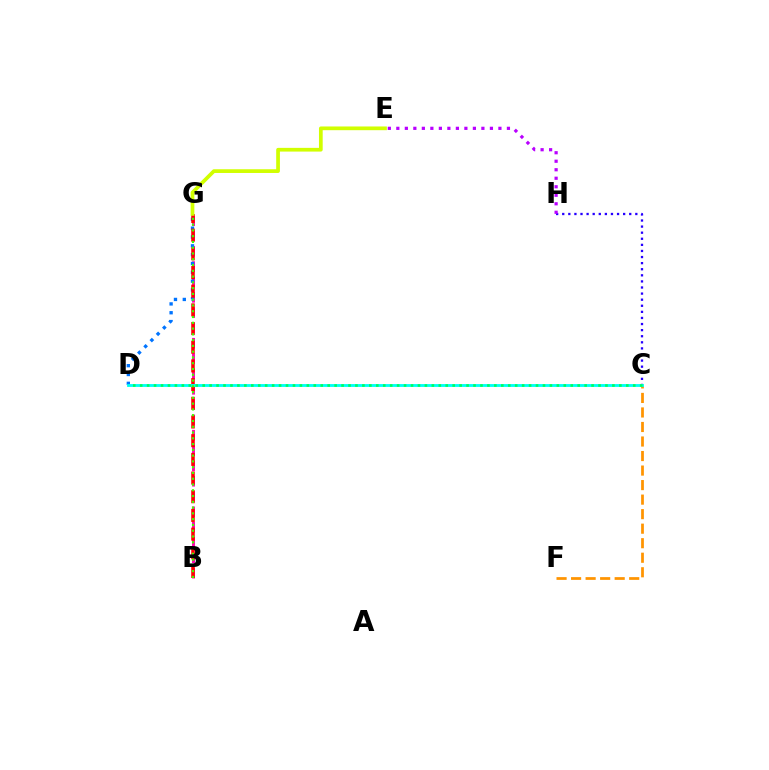{('C', 'H'): [{'color': '#2500ff', 'line_style': 'dotted', 'thickness': 1.65}], ('B', 'G'): [{'color': '#ff00ac', 'line_style': 'dashed', 'thickness': 2.08}, {'color': '#ff0000', 'line_style': 'dashed', 'thickness': 2.54}, {'color': '#3dff00', 'line_style': 'dotted', 'thickness': 1.57}], ('D', 'G'): [{'color': '#0074ff', 'line_style': 'dotted', 'thickness': 2.4}], ('C', 'F'): [{'color': '#ff9400', 'line_style': 'dashed', 'thickness': 1.97}], ('C', 'D'): [{'color': '#00fff6', 'line_style': 'solid', 'thickness': 2.05}, {'color': '#00ff5c', 'line_style': 'dotted', 'thickness': 1.89}], ('E', 'G'): [{'color': '#d1ff00', 'line_style': 'solid', 'thickness': 2.68}], ('E', 'H'): [{'color': '#b900ff', 'line_style': 'dotted', 'thickness': 2.31}]}